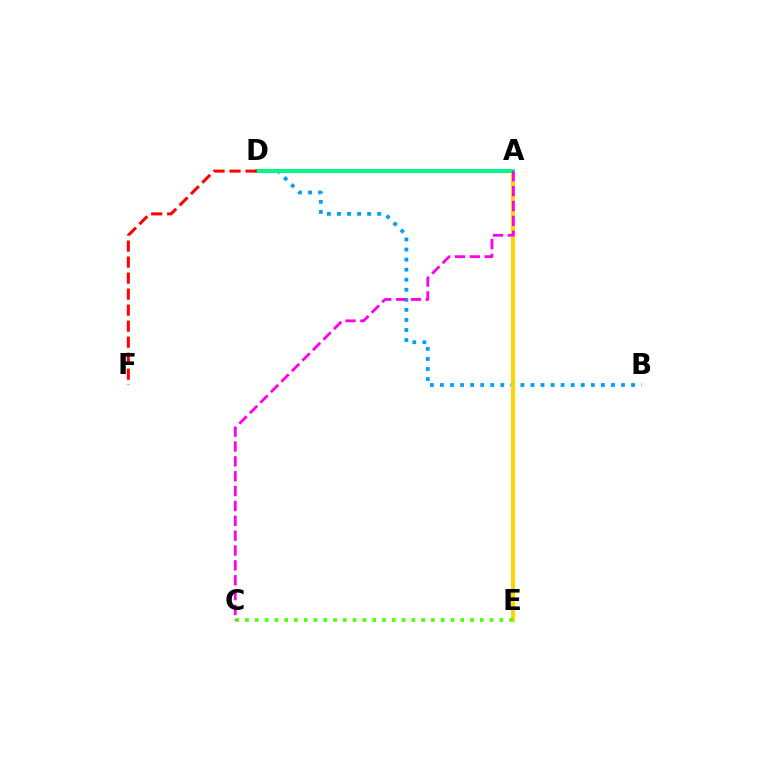{('A', 'D'): [{'color': '#3700ff', 'line_style': 'solid', 'thickness': 2.57}, {'color': '#00ff86', 'line_style': 'solid', 'thickness': 2.72}], ('B', 'D'): [{'color': '#009eff', 'line_style': 'dotted', 'thickness': 2.73}], ('A', 'E'): [{'color': '#ffd500', 'line_style': 'solid', 'thickness': 2.86}], ('C', 'E'): [{'color': '#4fff00', 'line_style': 'dotted', 'thickness': 2.66}], ('A', 'C'): [{'color': '#ff00ed', 'line_style': 'dashed', 'thickness': 2.02}], ('D', 'F'): [{'color': '#ff0000', 'line_style': 'dashed', 'thickness': 2.18}]}